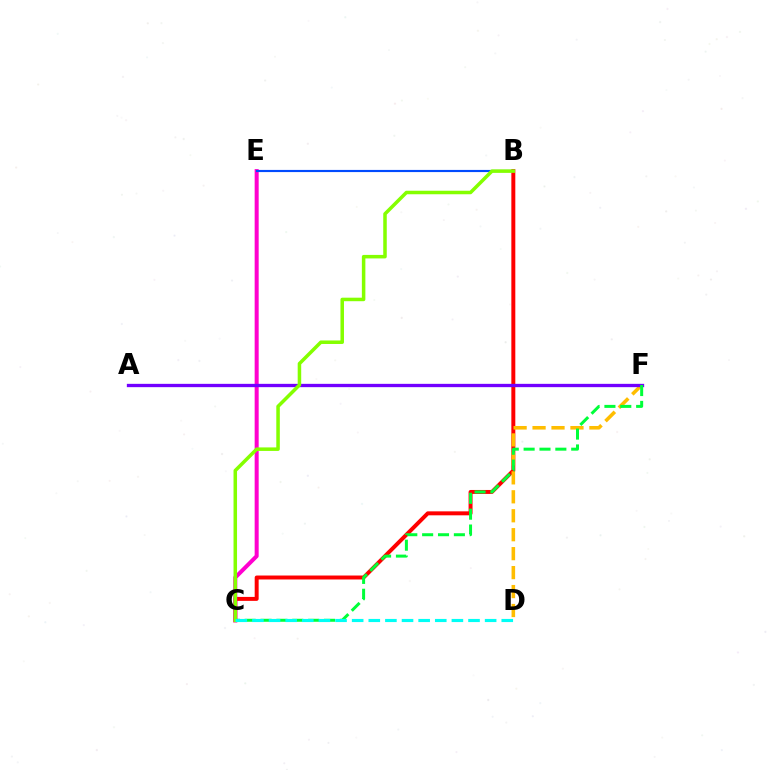{('B', 'C'): [{'color': '#ff0000', 'line_style': 'solid', 'thickness': 2.85}, {'color': '#84ff00', 'line_style': 'solid', 'thickness': 2.53}], ('C', 'E'): [{'color': '#ff00cf', 'line_style': 'solid', 'thickness': 2.9}], ('D', 'F'): [{'color': '#ffbd00', 'line_style': 'dashed', 'thickness': 2.57}], ('A', 'F'): [{'color': '#7200ff', 'line_style': 'solid', 'thickness': 2.39}], ('C', 'F'): [{'color': '#00ff39', 'line_style': 'dashed', 'thickness': 2.16}], ('B', 'E'): [{'color': '#004bff', 'line_style': 'solid', 'thickness': 1.55}], ('C', 'D'): [{'color': '#00fff6', 'line_style': 'dashed', 'thickness': 2.26}]}